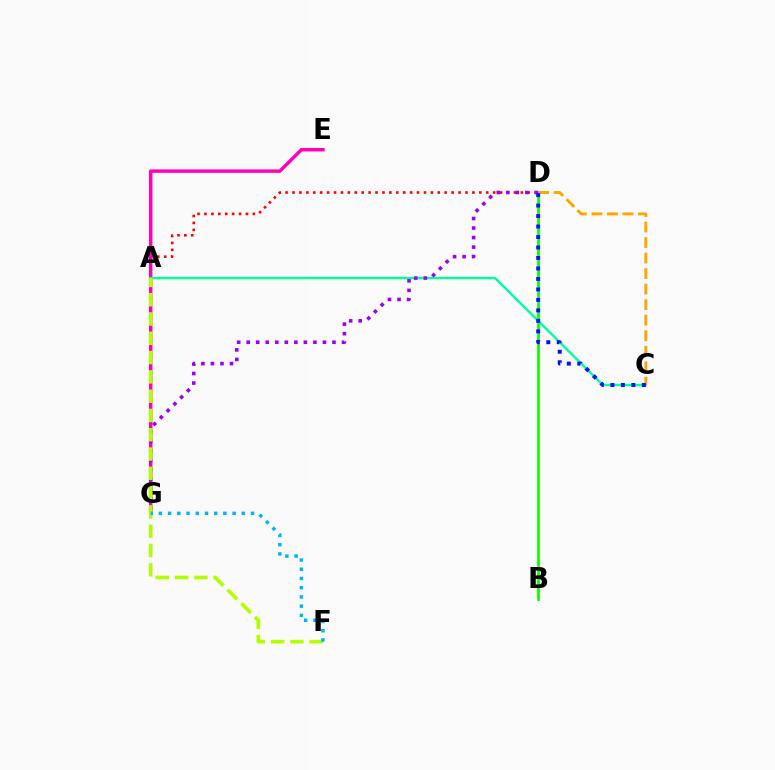{('B', 'D'): [{'color': '#08ff00', 'line_style': 'solid', 'thickness': 1.99}], ('A', 'D'): [{'color': '#ff0000', 'line_style': 'dotted', 'thickness': 1.88}], ('E', 'G'): [{'color': '#ff00bd', 'line_style': 'solid', 'thickness': 2.5}], ('A', 'C'): [{'color': '#00ff9d', 'line_style': 'solid', 'thickness': 1.73}], ('C', 'D'): [{'color': '#ffa500', 'line_style': 'dashed', 'thickness': 2.11}, {'color': '#0010ff', 'line_style': 'dotted', 'thickness': 2.85}], ('D', 'G'): [{'color': '#9b00ff', 'line_style': 'dotted', 'thickness': 2.59}], ('A', 'F'): [{'color': '#b3ff00', 'line_style': 'dashed', 'thickness': 2.62}], ('F', 'G'): [{'color': '#00b5ff', 'line_style': 'dotted', 'thickness': 2.5}]}